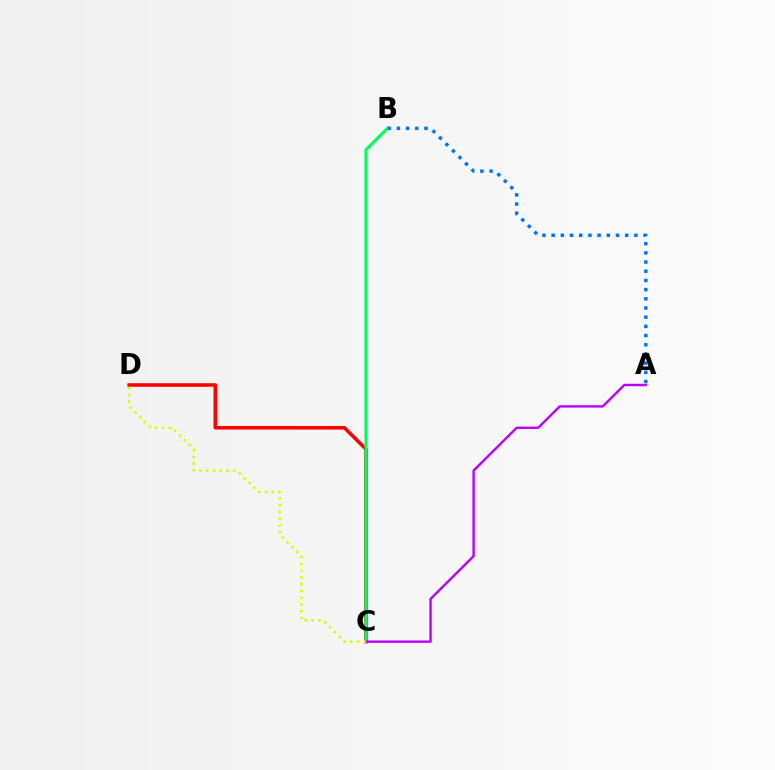{('C', 'D'): [{'color': '#ff0000', 'line_style': 'solid', 'thickness': 2.57}, {'color': '#d1ff00', 'line_style': 'dotted', 'thickness': 1.84}], ('B', 'C'): [{'color': '#00ff5c', 'line_style': 'solid', 'thickness': 2.22}], ('A', 'C'): [{'color': '#b900ff', 'line_style': 'solid', 'thickness': 1.72}], ('A', 'B'): [{'color': '#0074ff', 'line_style': 'dotted', 'thickness': 2.5}]}